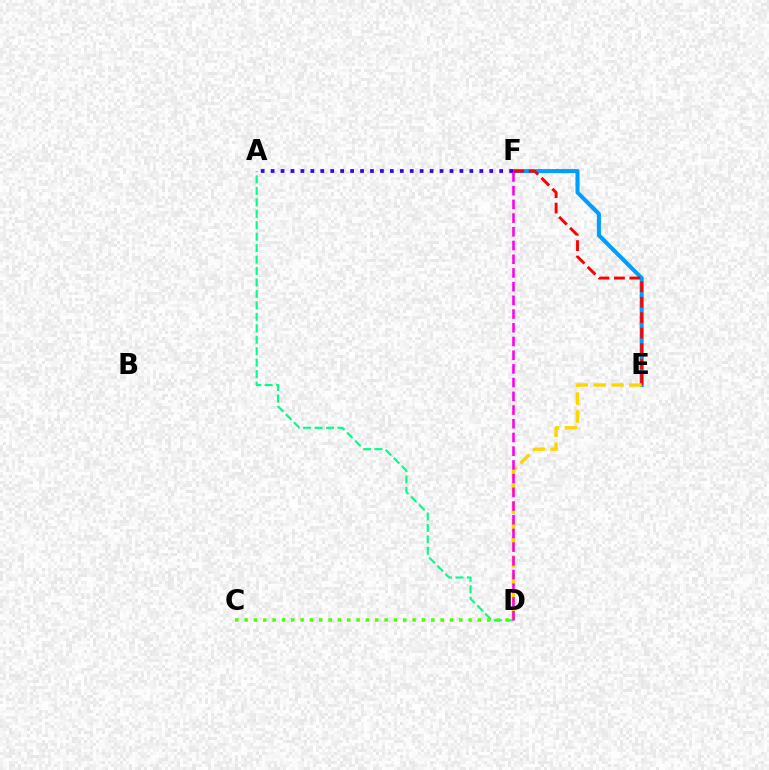{('A', 'D'): [{'color': '#00ff86', 'line_style': 'dashed', 'thickness': 1.56}], ('E', 'F'): [{'color': '#009eff', 'line_style': 'solid', 'thickness': 2.92}, {'color': '#ff0000', 'line_style': 'dashed', 'thickness': 2.1}], ('C', 'D'): [{'color': '#4fff00', 'line_style': 'dotted', 'thickness': 2.54}], ('A', 'F'): [{'color': '#3700ff', 'line_style': 'dotted', 'thickness': 2.7}], ('D', 'E'): [{'color': '#ffd500', 'line_style': 'dashed', 'thickness': 2.43}], ('D', 'F'): [{'color': '#ff00ed', 'line_style': 'dashed', 'thickness': 1.86}]}